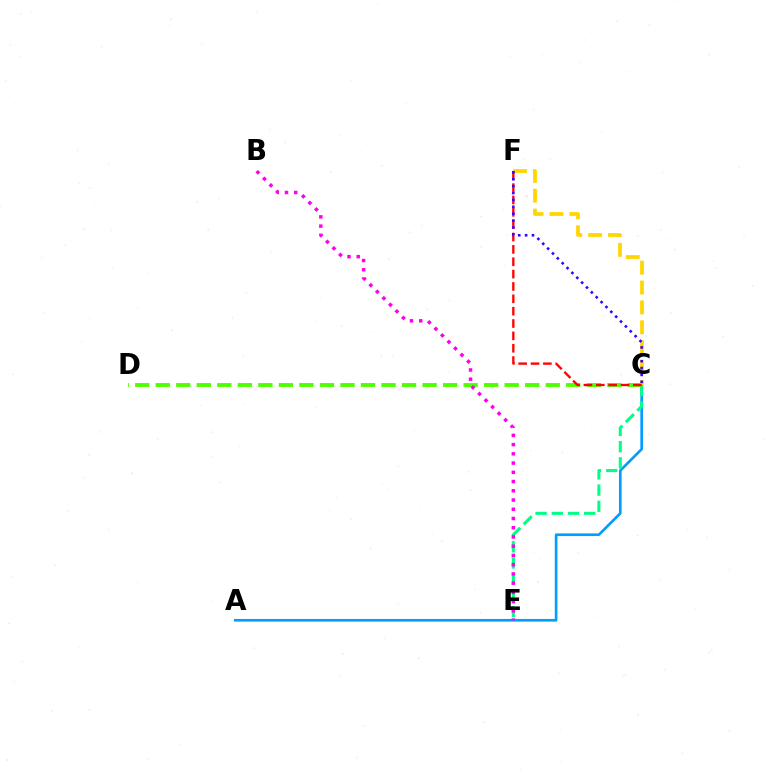{('A', 'C'): [{'color': '#009eff', 'line_style': 'solid', 'thickness': 1.91}], ('C', 'E'): [{'color': '#00ff86', 'line_style': 'dashed', 'thickness': 2.2}], ('C', 'D'): [{'color': '#4fff00', 'line_style': 'dashed', 'thickness': 2.79}], ('C', 'F'): [{'color': '#ffd500', 'line_style': 'dashed', 'thickness': 2.7}, {'color': '#ff0000', 'line_style': 'dashed', 'thickness': 1.68}, {'color': '#3700ff', 'line_style': 'dotted', 'thickness': 1.87}], ('B', 'E'): [{'color': '#ff00ed', 'line_style': 'dotted', 'thickness': 2.51}]}